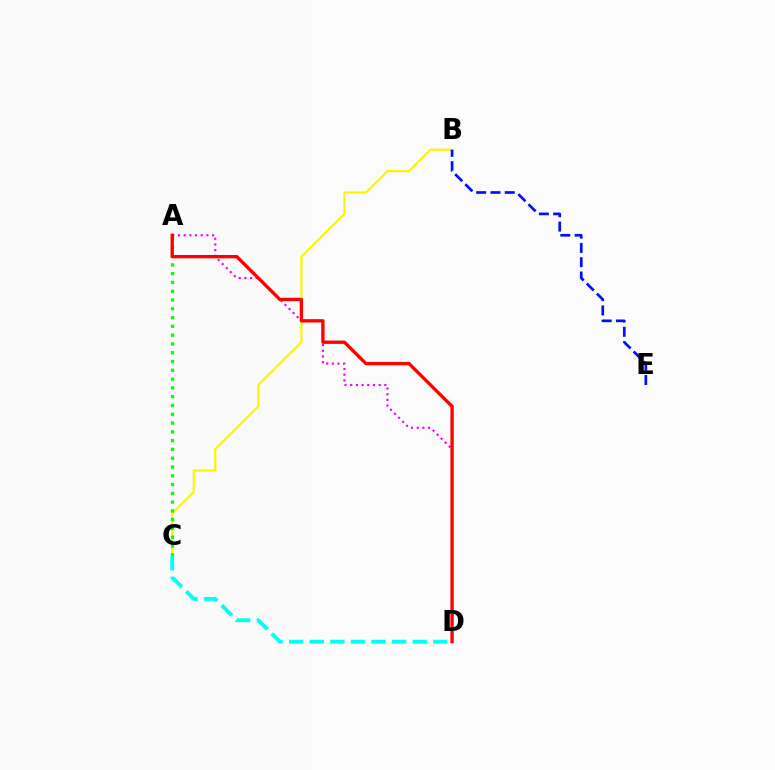{('B', 'C'): [{'color': '#fcf500', 'line_style': 'solid', 'thickness': 1.55}], ('A', 'C'): [{'color': '#08ff00', 'line_style': 'dotted', 'thickness': 2.39}], ('A', 'D'): [{'color': '#ee00ff', 'line_style': 'dotted', 'thickness': 1.54}, {'color': '#ff0000', 'line_style': 'solid', 'thickness': 2.4}], ('C', 'D'): [{'color': '#00fff6', 'line_style': 'dashed', 'thickness': 2.8}], ('B', 'E'): [{'color': '#0010ff', 'line_style': 'dashed', 'thickness': 1.94}]}